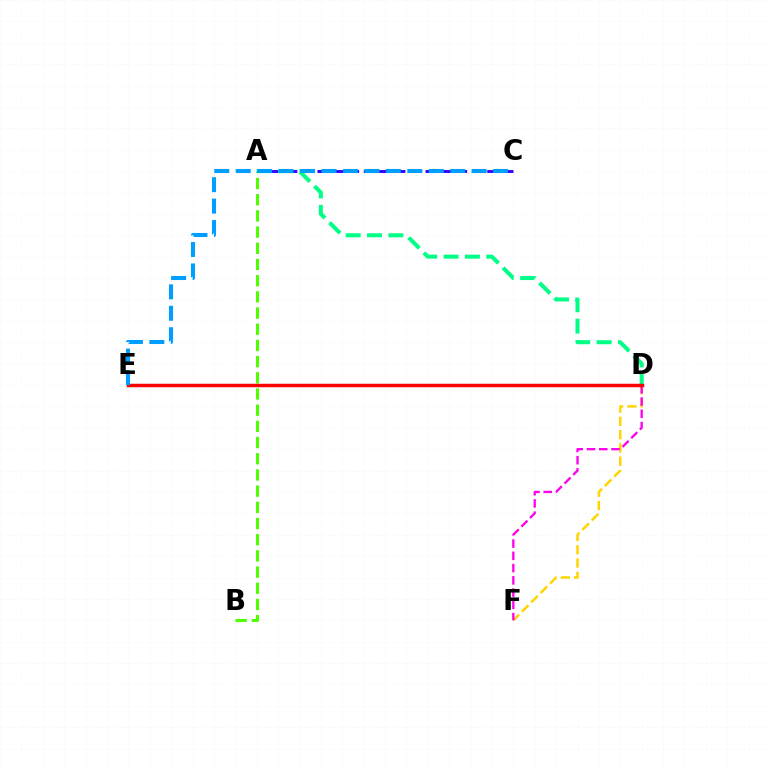{('A', 'C'): [{'color': '#3700ff', 'line_style': 'dashed', 'thickness': 2.1}], ('D', 'F'): [{'color': '#ffd500', 'line_style': 'dashed', 'thickness': 1.8}, {'color': '#ff00ed', 'line_style': 'dashed', 'thickness': 1.66}], ('A', 'B'): [{'color': '#4fff00', 'line_style': 'dashed', 'thickness': 2.2}], ('A', 'D'): [{'color': '#00ff86', 'line_style': 'dashed', 'thickness': 2.9}], ('D', 'E'): [{'color': '#ff0000', 'line_style': 'solid', 'thickness': 2.5}], ('C', 'E'): [{'color': '#009eff', 'line_style': 'dashed', 'thickness': 2.91}]}